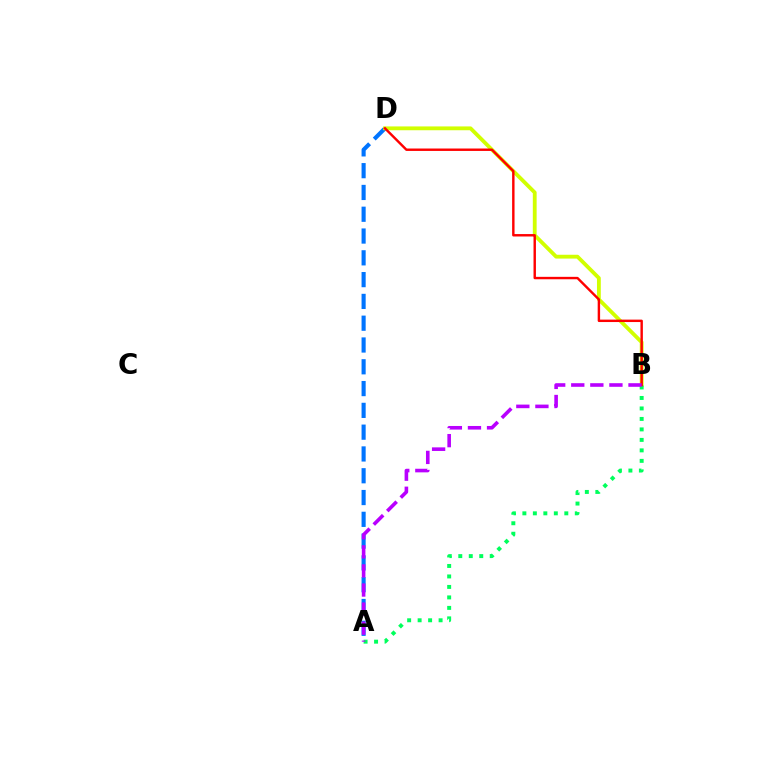{('A', 'D'): [{'color': '#0074ff', 'line_style': 'dashed', 'thickness': 2.96}], ('B', 'D'): [{'color': '#d1ff00', 'line_style': 'solid', 'thickness': 2.75}, {'color': '#ff0000', 'line_style': 'solid', 'thickness': 1.74}], ('A', 'B'): [{'color': '#00ff5c', 'line_style': 'dotted', 'thickness': 2.85}, {'color': '#b900ff', 'line_style': 'dashed', 'thickness': 2.59}]}